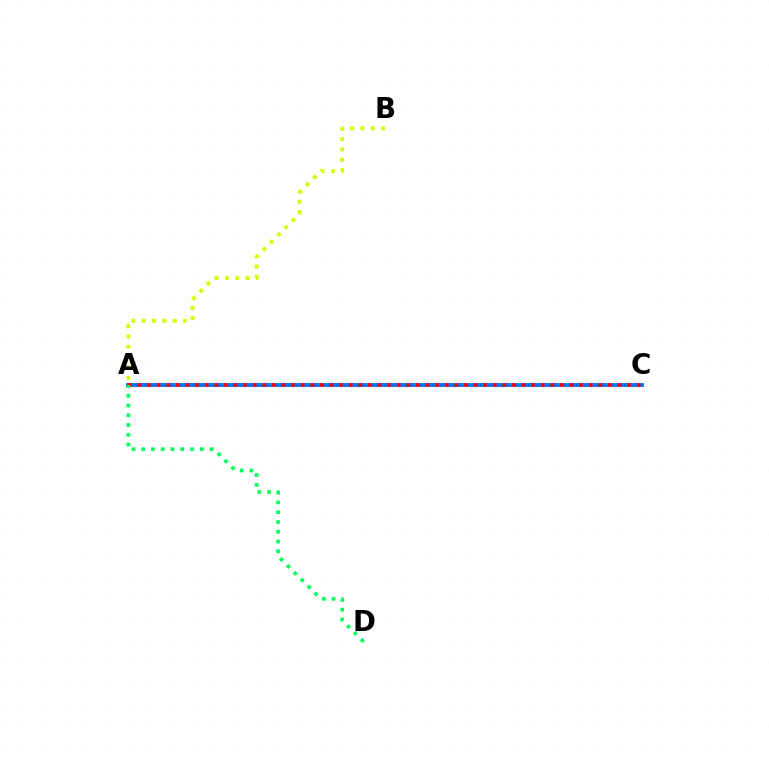{('A', 'C'): [{'color': '#b900ff', 'line_style': 'dotted', 'thickness': 2.61}, {'color': '#0074ff', 'line_style': 'solid', 'thickness': 2.8}, {'color': '#ff0000', 'line_style': 'dotted', 'thickness': 2.61}], ('A', 'B'): [{'color': '#d1ff00', 'line_style': 'dotted', 'thickness': 2.8}], ('A', 'D'): [{'color': '#00ff5c', 'line_style': 'dotted', 'thickness': 2.65}]}